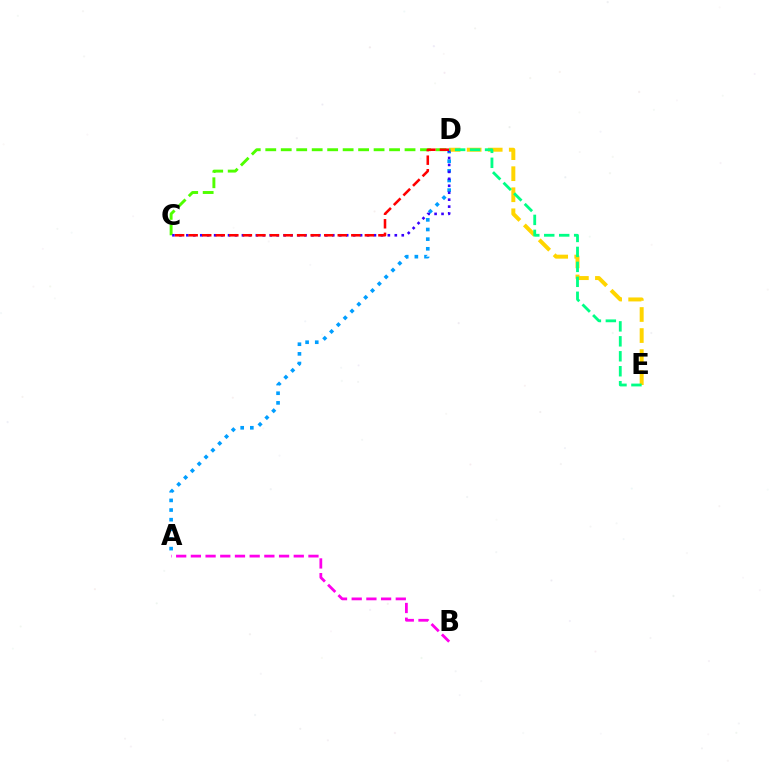{('A', 'D'): [{'color': '#009eff', 'line_style': 'dotted', 'thickness': 2.62}], ('C', 'D'): [{'color': '#4fff00', 'line_style': 'dashed', 'thickness': 2.1}, {'color': '#3700ff', 'line_style': 'dotted', 'thickness': 1.89}, {'color': '#ff0000', 'line_style': 'dashed', 'thickness': 1.84}], ('A', 'B'): [{'color': '#ff00ed', 'line_style': 'dashed', 'thickness': 2.0}], ('D', 'E'): [{'color': '#ffd500', 'line_style': 'dashed', 'thickness': 2.86}, {'color': '#00ff86', 'line_style': 'dashed', 'thickness': 2.03}]}